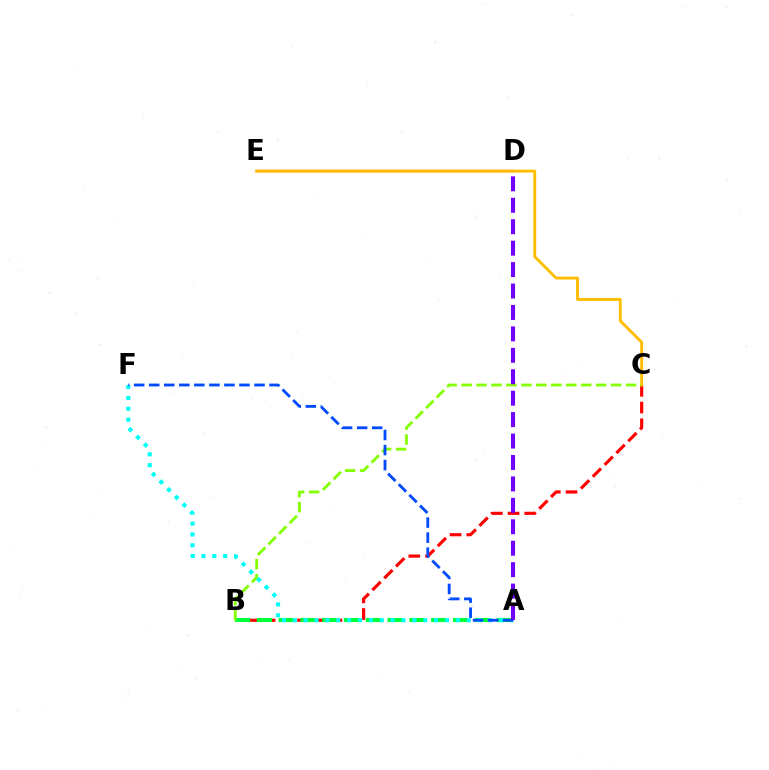{('D', 'E'): [{'color': '#ff00cf', 'line_style': 'solid', 'thickness': 1.64}], ('B', 'C'): [{'color': '#ff0000', 'line_style': 'dashed', 'thickness': 2.27}, {'color': '#84ff00', 'line_style': 'dashed', 'thickness': 2.03}], ('A', 'B'): [{'color': '#00ff39', 'line_style': 'dashed', 'thickness': 2.96}], ('C', 'E'): [{'color': '#ffbd00', 'line_style': 'solid', 'thickness': 2.08}], ('A', 'F'): [{'color': '#00fff6', 'line_style': 'dotted', 'thickness': 2.95}, {'color': '#004bff', 'line_style': 'dashed', 'thickness': 2.04}], ('A', 'D'): [{'color': '#7200ff', 'line_style': 'dashed', 'thickness': 2.91}]}